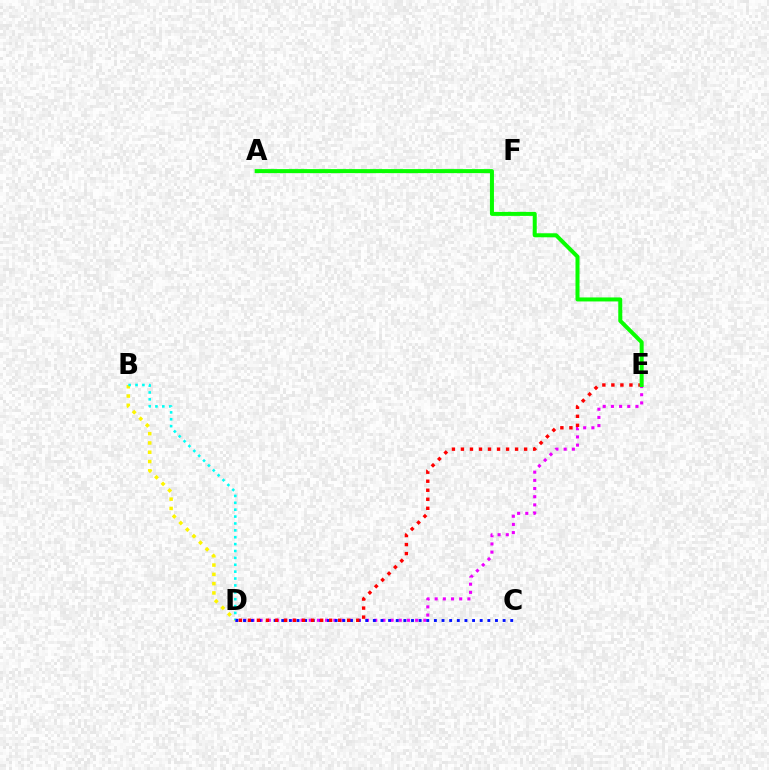{('D', 'E'): [{'color': '#ee00ff', 'line_style': 'dotted', 'thickness': 2.22}, {'color': '#ff0000', 'line_style': 'dotted', 'thickness': 2.45}], ('B', 'D'): [{'color': '#fcf500', 'line_style': 'dotted', 'thickness': 2.52}, {'color': '#00fff6', 'line_style': 'dotted', 'thickness': 1.87}], ('C', 'D'): [{'color': '#0010ff', 'line_style': 'dotted', 'thickness': 2.07}], ('A', 'E'): [{'color': '#08ff00', 'line_style': 'solid', 'thickness': 2.89}]}